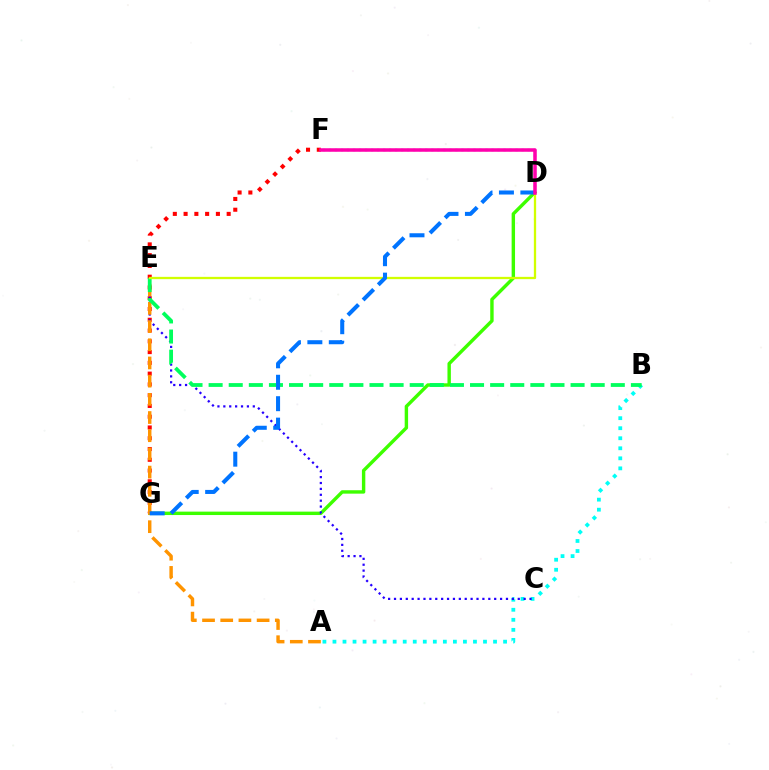{('A', 'B'): [{'color': '#00fff6', 'line_style': 'dotted', 'thickness': 2.73}], ('D', 'F'): [{'color': '#b900ff', 'line_style': 'dotted', 'thickness': 1.64}, {'color': '#ff00ac', 'line_style': 'solid', 'thickness': 2.53}], ('D', 'G'): [{'color': '#3dff00', 'line_style': 'solid', 'thickness': 2.46}, {'color': '#0074ff', 'line_style': 'dashed', 'thickness': 2.91}], ('F', 'G'): [{'color': '#ff0000', 'line_style': 'dotted', 'thickness': 2.93}], ('C', 'E'): [{'color': '#2500ff', 'line_style': 'dotted', 'thickness': 1.6}], ('A', 'E'): [{'color': '#ff9400', 'line_style': 'dashed', 'thickness': 2.47}], ('B', 'E'): [{'color': '#00ff5c', 'line_style': 'dashed', 'thickness': 2.73}], ('D', 'E'): [{'color': '#d1ff00', 'line_style': 'solid', 'thickness': 1.65}]}